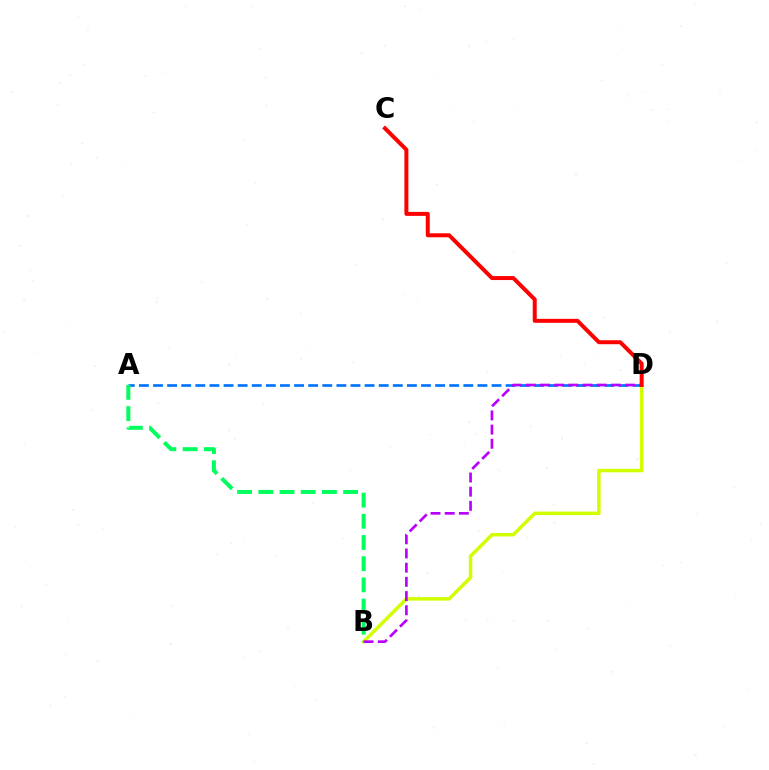{('B', 'D'): [{'color': '#d1ff00', 'line_style': 'solid', 'thickness': 2.51}, {'color': '#b900ff', 'line_style': 'dashed', 'thickness': 1.93}], ('A', 'D'): [{'color': '#0074ff', 'line_style': 'dashed', 'thickness': 1.92}], ('A', 'B'): [{'color': '#00ff5c', 'line_style': 'dashed', 'thickness': 2.88}], ('C', 'D'): [{'color': '#ff0000', 'line_style': 'solid', 'thickness': 2.86}]}